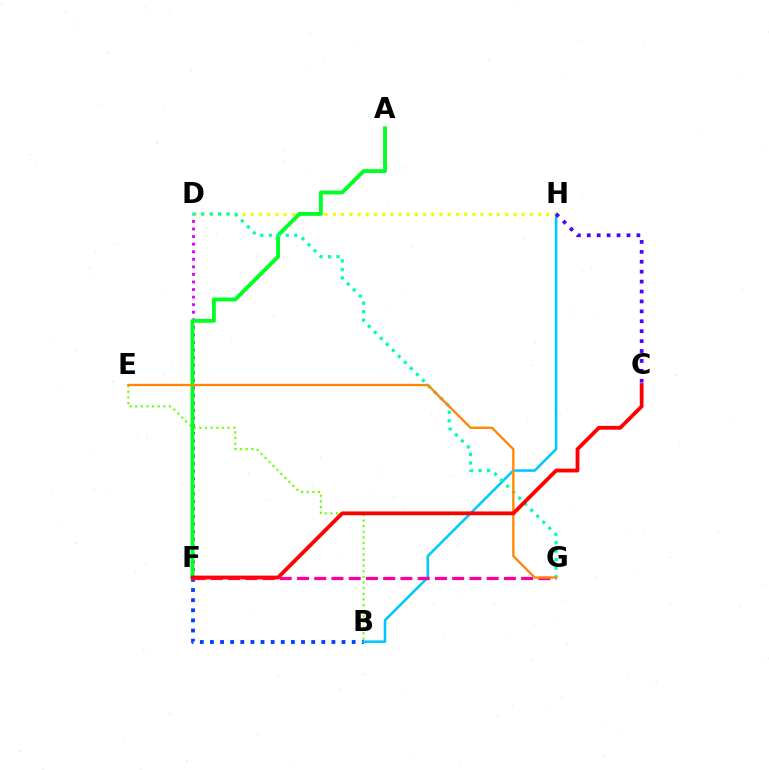{('D', 'F'): [{'color': '#d600ff', 'line_style': 'dotted', 'thickness': 2.06}], ('B', 'F'): [{'color': '#003fff', 'line_style': 'dotted', 'thickness': 2.75}], ('B', 'H'): [{'color': '#00c7ff', 'line_style': 'solid', 'thickness': 1.84}], ('D', 'H'): [{'color': '#eeff00', 'line_style': 'dotted', 'thickness': 2.23}], ('B', 'E'): [{'color': '#66ff00', 'line_style': 'dotted', 'thickness': 1.53}], ('A', 'F'): [{'color': '#00ff27', 'line_style': 'solid', 'thickness': 2.79}], ('F', 'G'): [{'color': '#ff00a0', 'line_style': 'dashed', 'thickness': 2.34}], ('D', 'G'): [{'color': '#00ffaf', 'line_style': 'dotted', 'thickness': 2.31}], ('E', 'G'): [{'color': '#ff8800', 'line_style': 'solid', 'thickness': 1.67}], ('C', 'H'): [{'color': '#4f00ff', 'line_style': 'dotted', 'thickness': 2.69}], ('C', 'F'): [{'color': '#ff0000', 'line_style': 'solid', 'thickness': 2.74}]}